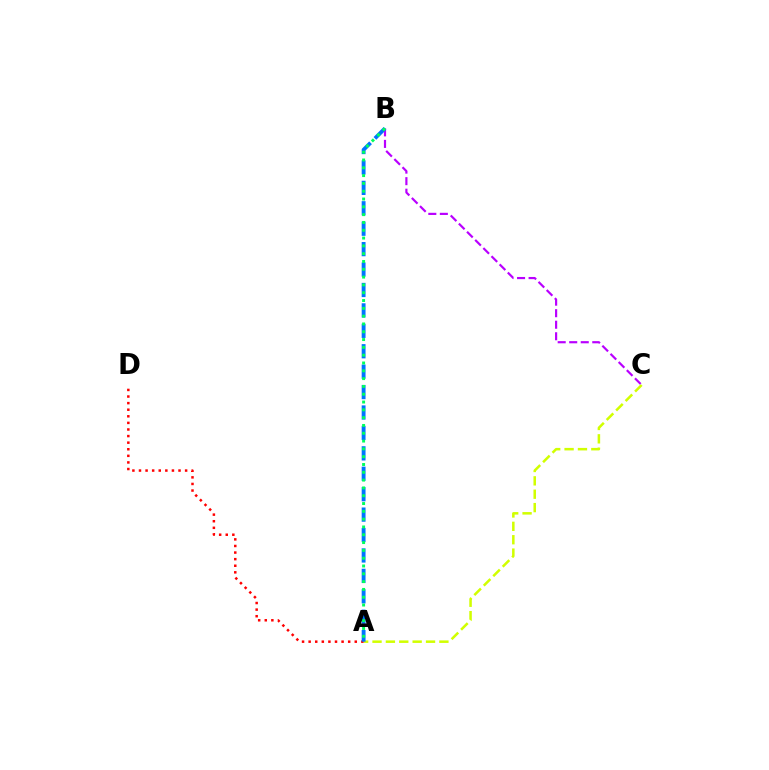{('A', 'C'): [{'color': '#d1ff00', 'line_style': 'dashed', 'thickness': 1.82}], ('A', 'D'): [{'color': '#ff0000', 'line_style': 'dotted', 'thickness': 1.79}], ('B', 'C'): [{'color': '#b900ff', 'line_style': 'dashed', 'thickness': 1.57}], ('A', 'B'): [{'color': '#0074ff', 'line_style': 'dashed', 'thickness': 2.77}, {'color': '#00ff5c', 'line_style': 'dotted', 'thickness': 2.12}]}